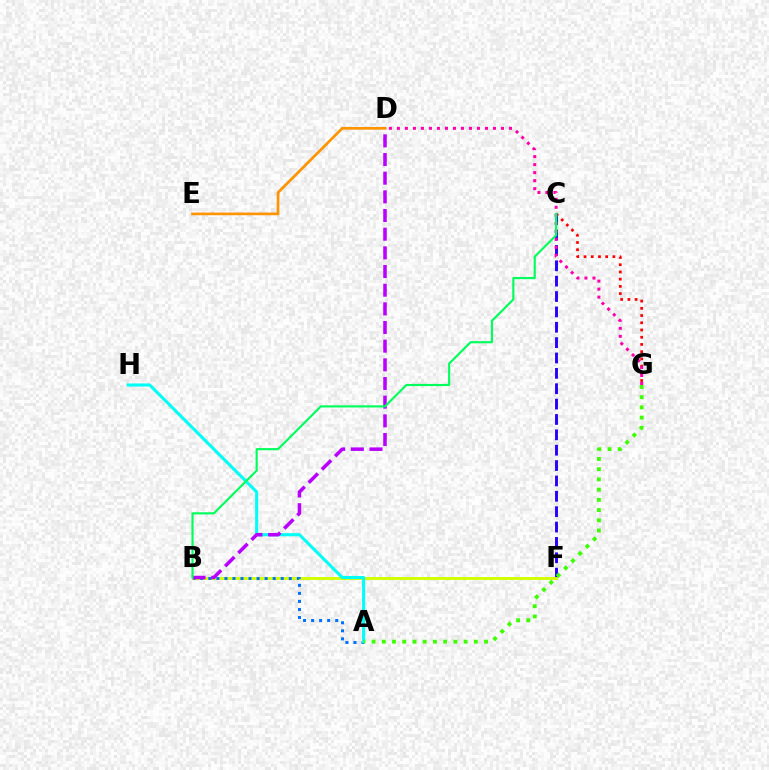{('C', 'G'): [{'color': '#ff0000', 'line_style': 'dotted', 'thickness': 1.96}], ('C', 'F'): [{'color': '#2500ff', 'line_style': 'dashed', 'thickness': 2.09}], ('B', 'F'): [{'color': '#d1ff00', 'line_style': 'solid', 'thickness': 2.08}], ('D', 'G'): [{'color': '#ff00ac', 'line_style': 'dotted', 'thickness': 2.18}], ('A', 'B'): [{'color': '#0074ff', 'line_style': 'dotted', 'thickness': 2.19}], ('A', 'H'): [{'color': '#00fff6', 'line_style': 'solid', 'thickness': 2.22}], ('A', 'G'): [{'color': '#3dff00', 'line_style': 'dotted', 'thickness': 2.78}], ('B', 'D'): [{'color': '#b900ff', 'line_style': 'dashed', 'thickness': 2.54}], ('B', 'C'): [{'color': '#00ff5c', 'line_style': 'solid', 'thickness': 1.55}], ('D', 'E'): [{'color': '#ff9400', 'line_style': 'solid', 'thickness': 1.95}]}